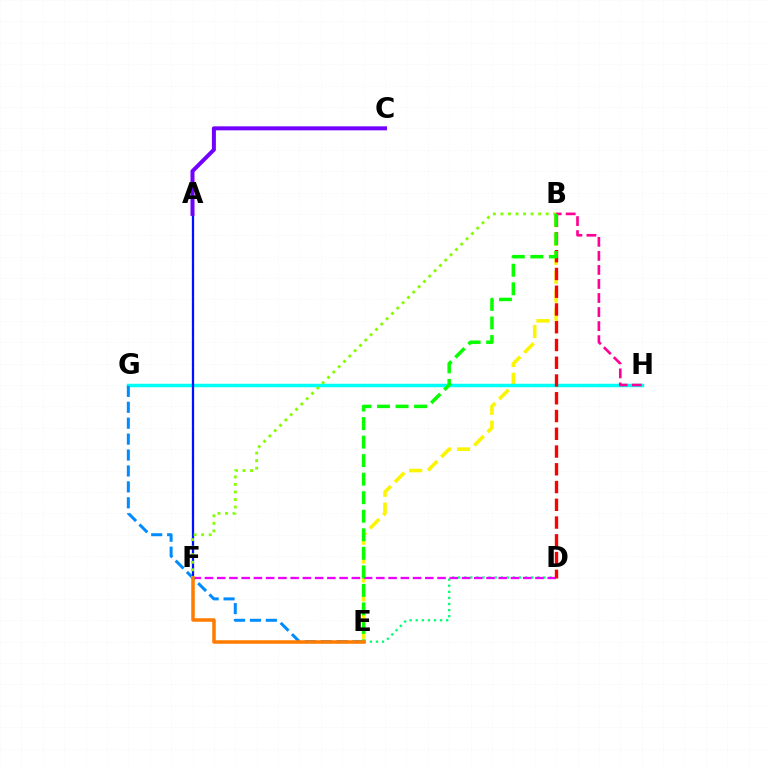{('D', 'E'): [{'color': '#00ff74', 'line_style': 'dotted', 'thickness': 1.65}], ('B', 'E'): [{'color': '#fcf500', 'line_style': 'dashed', 'thickness': 2.57}, {'color': '#08ff00', 'line_style': 'dashed', 'thickness': 2.52}], ('G', 'H'): [{'color': '#00fff6', 'line_style': 'solid', 'thickness': 2.5}], ('D', 'F'): [{'color': '#ee00ff', 'line_style': 'dashed', 'thickness': 1.66}], ('E', 'G'): [{'color': '#008cff', 'line_style': 'dashed', 'thickness': 2.16}], ('A', 'F'): [{'color': '#0010ff', 'line_style': 'solid', 'thickness': 1.63}], ('B', 'D'): [{'color': '#ff0000', 'line_style': 'dashed', 'thickness': 2.41}], ('B', 'H'): [{'color': '#ff0094', 'line_style': 'dashed', 'thickness': 1.91}], ('B', 'F'): [{'color': '#84ff00', 'line_style': 'dotted', 'thickness': 2.05}], ('A', 'C'): [{'color': '#7200ff', 'line_style': 'solid', 'thickness': 2.87}], ('E', 'F'): [{'color': '#ff7c00', 'line_style': 'solid', 'thickness': 2.52}]}